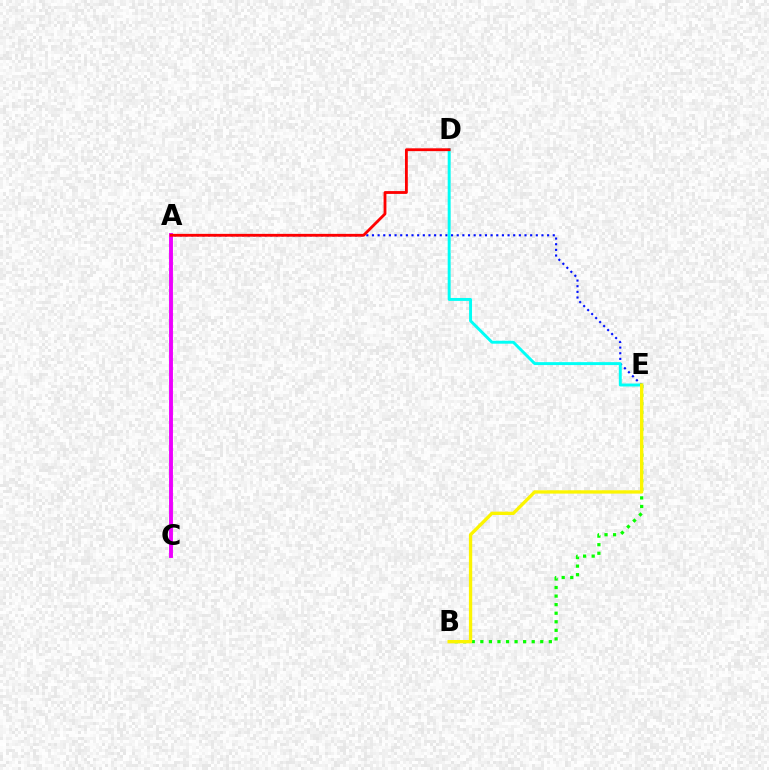{('A', 'E'): [{'color': '#0010ff', 'line_style': 'dotted', 'thickness': 1.54}], ('A', 'C'): [{'color': '#ee00ff', 'line_style': 'solid', 'thickness': 2.8}], ('B', 'E'): [{'color': '#08ff00', 'line_style': 'dotted', 'thickness': 2.33}, {'color': '#fcf500', 'line_style': 'solid', 'thickness': 2.39}], ('D', 'E'): [{'color': '#00fff6', 'line_style': 'solid', 'thickness': 2.12}], ('A', 'D'): [{'color': '#ff0000', 'line_style': 'solid', 'thickness': 2.03}]}